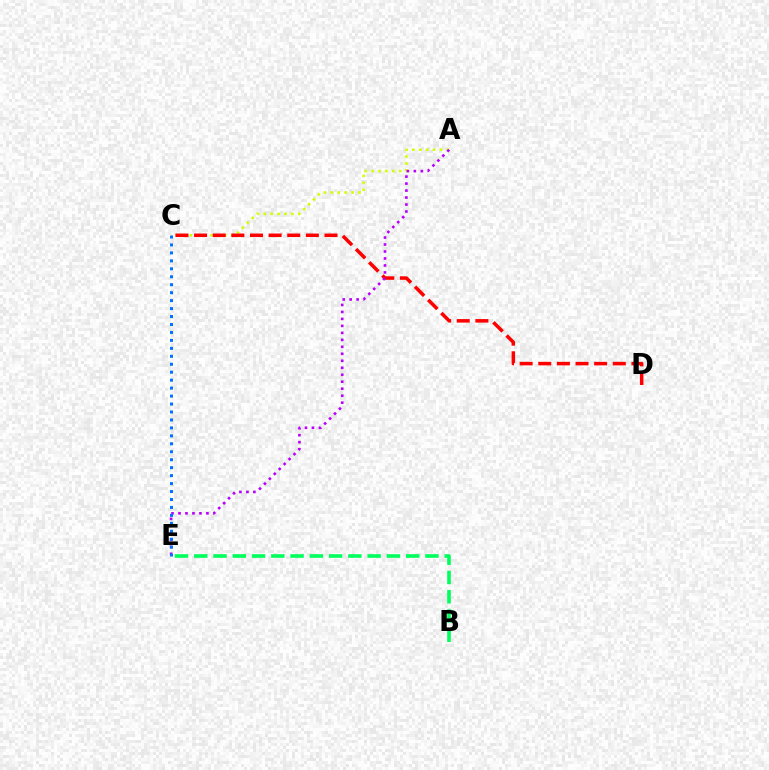{('A', 'C'): [{'color': '#d1ff00', 'line_style': 'dotted', 'thickness': 1.88}], ('B', 'E'): [{'color': '#00ff5c', 'line_style': 'dashed', 'thickness': 2.62}], ('C', 'D'): [{'color': '#ff0000', 'line_style': 'dashed', 'thickness': 2.53}], ('A', 'E'): [{'color': '#b900ff', 'line_style': 'dotted', 'thickness': 1.9}], ('C', 'E'): [{'color': '#0074ff', 'line_style': 'dotted', 'thickness': 2.16}]}